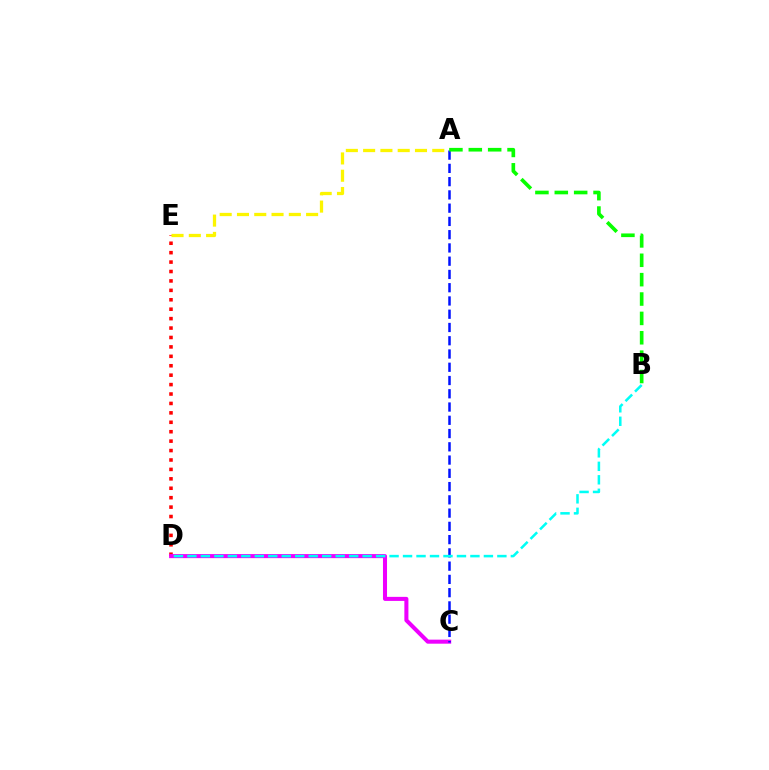{('D', 'E'): [{'color': '#ff0000', 'line_style': 'dotted', 'thickness': 2.56}], ('C', 'D'): [{'color': '#ee00ff', 'line_style': 'solid', 'thickness': 2.91}], ('A', 'E'): [{'color': '#fcf500', 'line_style': 'dashed', 'thickness': 2.35}], ('A', 'C'): [{'color': '#0010ff', 'line_style': 'dashed', 'thickness': 1.8}], ('A', 'B'): [{'color': '#08ff00', 'line_style': 'dashed', 'thickness': 2.63}], ('B', 'D'): [{'color': '#00fff6', 'line_style': 'dashed', 'thickness': 1.83}]}